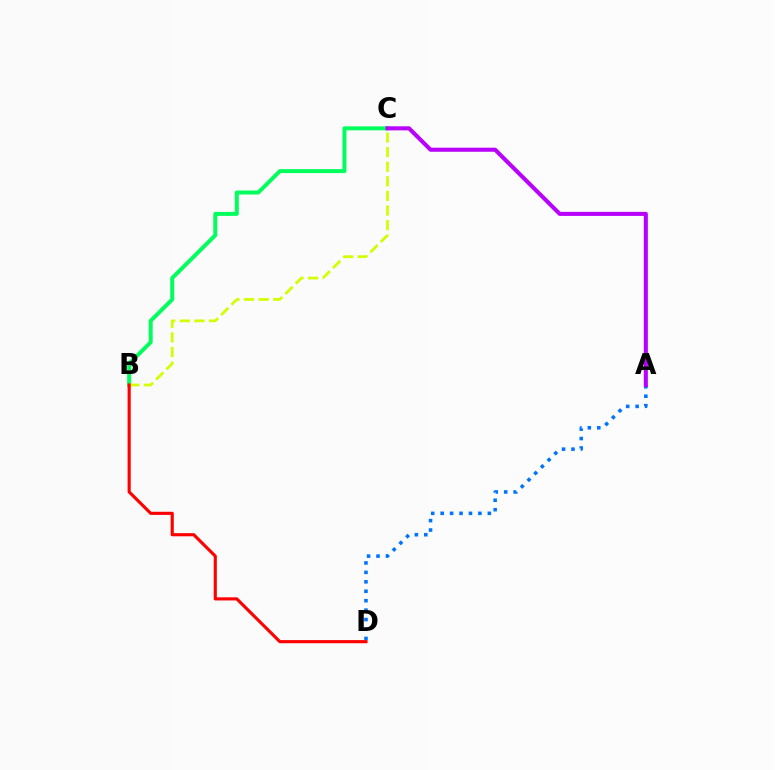{('B', 'C'): [{'color': '#00ff5c', 'line_style': 'solid', 'thickness': 2.86}, {'color': '#d1ff00', 'line_style': 'dashed', 'thickness': 1.98}], ('A', 'D'): [{'color': '#0074ff', 'line_style': 'dotted', 'thickness': 2.56}], ('A', 'C'): [{'color': '#b900ff', 'line_style': 'solid', 'thickness': 2.92}], ('B', 'D'): [{'color': '#ff0000', 'line_style': 'solid', 'thickness': 2.25}]}